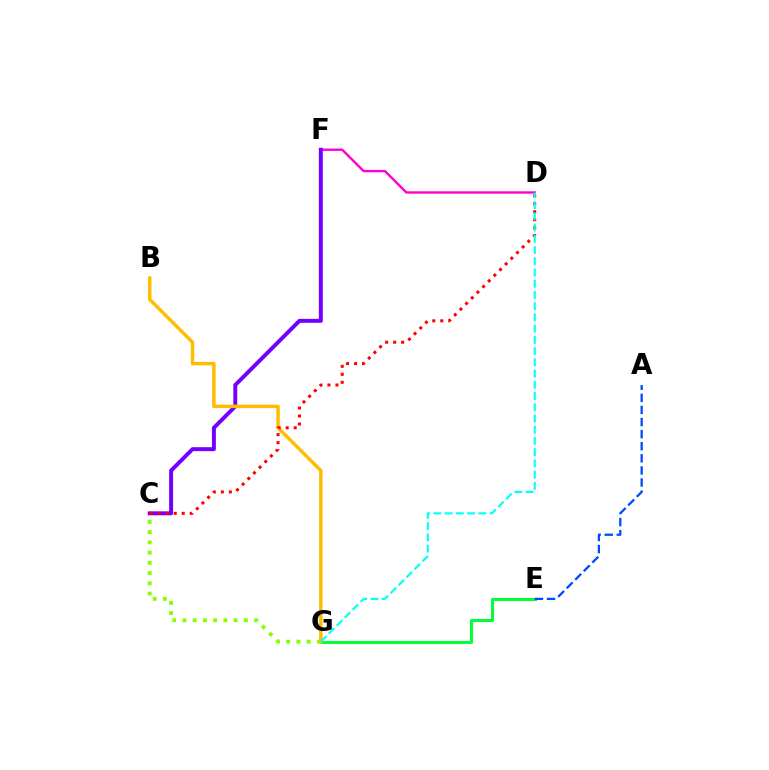{('D', 'F'): [{'color': '#ff00cf', 'line_style': 'solid', 'thickness': 1.72}], ('C', 'G'): [{'color': '#84ff00', 'line_style': 'dotted', 'thickness': 2.78}], ('C', 'F'): [{'color': '#7200ff', 'line_style': 'solid', 'thickness': 2.84}], ('E', 'G'): [{'color': '#00ff39', 'line_style': 'solid', 'thickness': 2.18}], ('A', 'E'): [{'color': '#004bff', 'line_style': 'dashed', 'thickness': 1.64}], ('B', 'G'): [{'color': '#ffbd00', 'line_style': 'solid', 'thickness': 2.5}], ('C', 'D'): [{'color': '#ff0000', 'line_style': 'dotted', 'thickness': 2.17}], ('D', 'G'): [{'color': '#00fff6', 'line_style': 'dashed', 'thickness': 1.53}]}